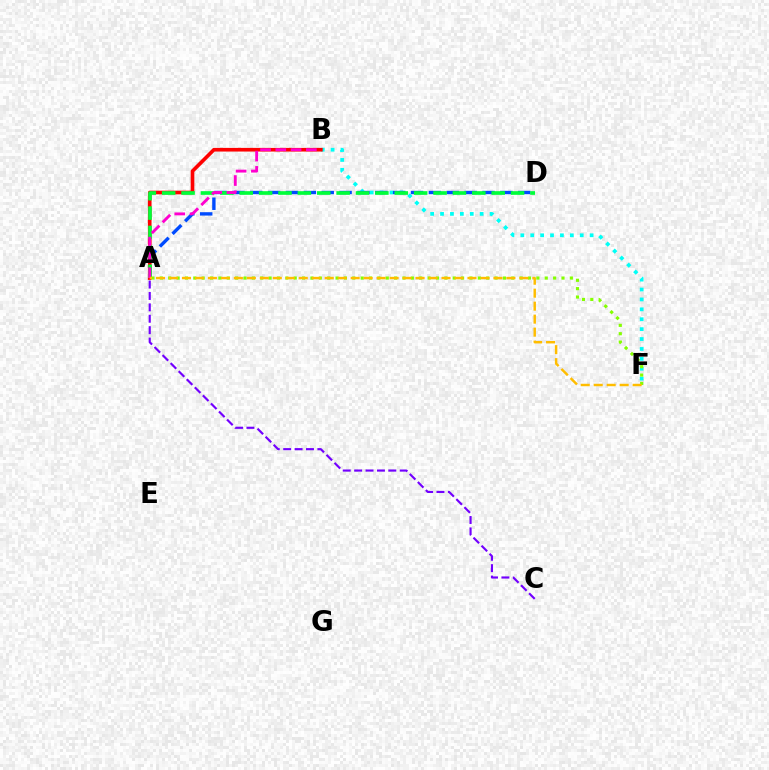{('B', 'F'): [{'color': '#00fff6', 'line_style': 'dotted', 'thickness': 2.69}], ('A', 'C'): [{'color': '#7200ff', 'line_style': 'dashed', 'thickness': 1.55}], ('A', 'D'): [{'color': '#004bff', 'line_style': 'dashed', 'thickness': 2.43}, {'color': '#00ff39', 'line_style': 'dashed', 'thickness': 2.63}], ('A', 'B'): [{'color': '#ff0000', 'line_style': 'solid', 'thickness': 2.63}, {'color': '#ff00cf', 'line_style': 'dashed', 'thickness': 2.07}], ('A', 'F'): [{'color': '#84ff00', 'line_style': 'dotted', 'thickness': 2.27}, {'color': '#ffbd00', 'line_style': 'dashed', 'thickness': 1.76}]}